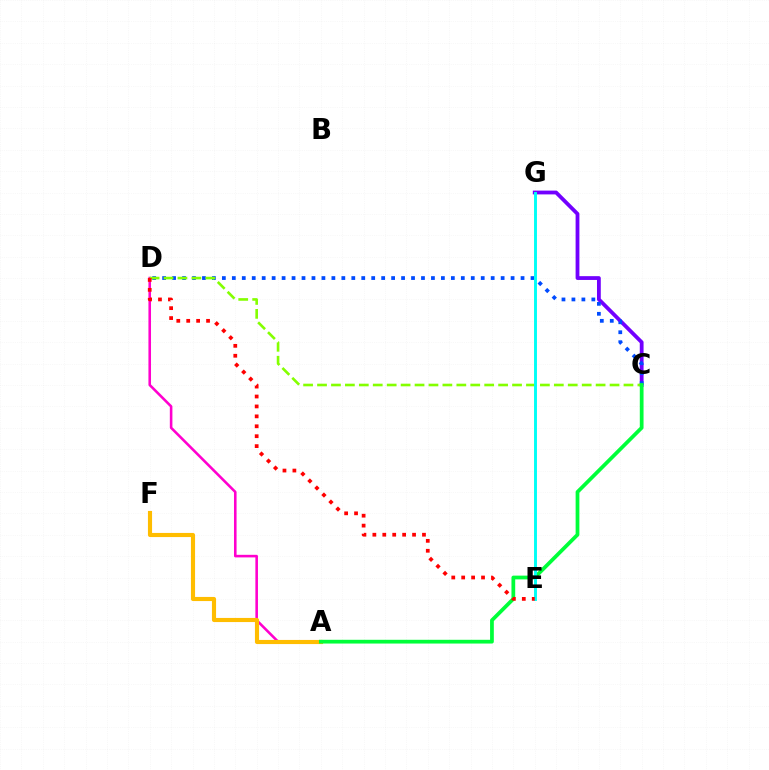{('A', 'D'): [{'color': '#ff00cf', 'line_style': 'solid', 'thickness': 1.86}], ('A', 'F'): [{'color': '#ffbd00', 'line_style': 'solid', 'thickness': 2.97}], ('C', 'G'): [{'color': '#7200ff', 'line_style': 'solid', 'thickness': 2.73}], ('C', 'D'): [{'color': '#004bff', 'line_style': 'dotted', 'thickness': 2.71}, {'color': '#84ff00', 'line_style': 'dashed', 'thickness': 1.89}], ('A', 'C'): [{'color': '#00ff39', 'line_style': 'solid', 'thickness': 2.7}], ('E', 'G'): [{'color': '#00fff6', 'line_style': 'solid', 'thickness': 2.11}], ('D', 'E'): [{'color': '#ff0000', 'line_style': 'dotted', 'thickness': 2.7}]}